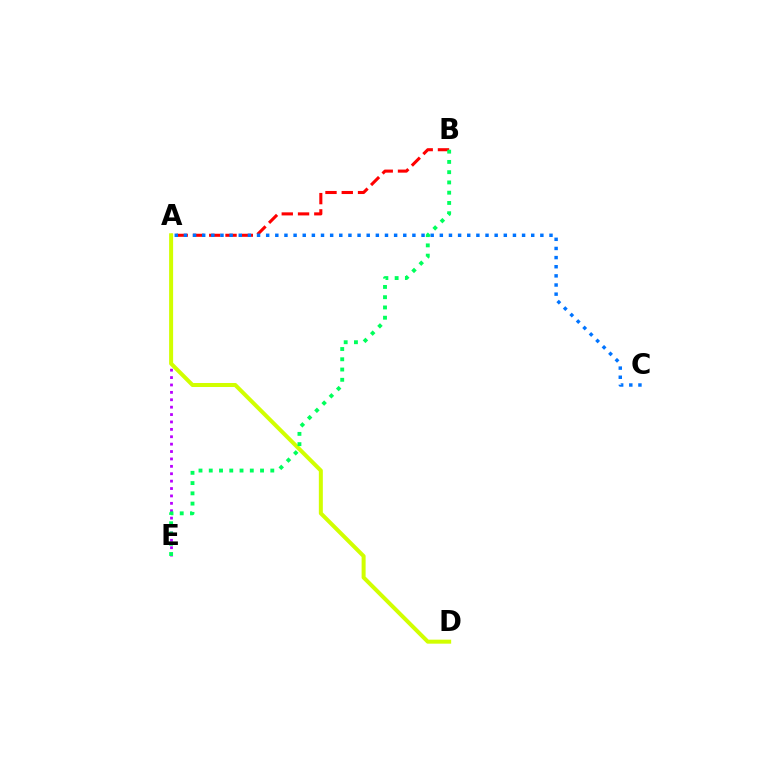{('A', 'B'): [{'color': '#ff0000', 'line_style': 'dashed', 'thickness': 2.21}], ('A', 'E'): [{'color': '#b900ff', 'line_style': 'dotted', 'thickness': 2.01}], ('A', 'D'): [{'color': '#d1ff00', 'line_style': 'solid', 'thickness': 2.88}], ('A', 'C'): [{'color': '#0074ff', 'line_style': 'dotted', 'thickness': 2.48}], ('B', 'E'): [{'color': '#00ff5c', 'line_style': 'dotted', 'thickness': 2.79}]}